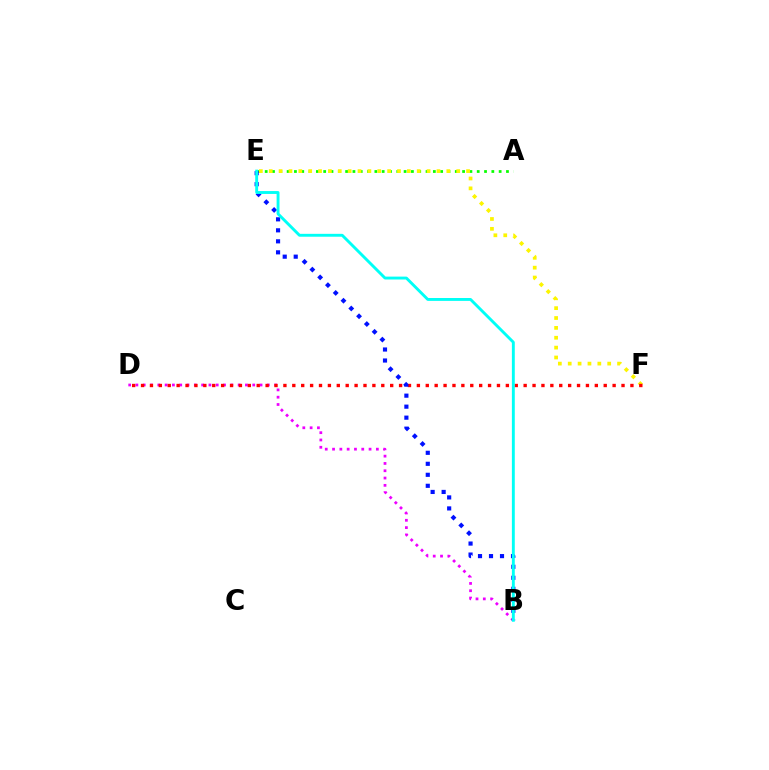{('A', 'E'): [{'color': '#08ff00', 'line_style': 'dotted', 'thickness': 1.99}], ('B', 'D'): [{'color': '#ee00ff', 'line_style': 'dotted', 'thickness': 1.98}], ('E', 'F'): [{'color': '#fcf500', 'line_style': 'dotted', 'thickness': 2.68}], ('D', 'F'): [{'color': '#ff0000', 'line_style': 'dotted', 'thickness': 2.42}], ('B', 'E'): [{'color': '#0010ff', 'line_style': 'dotted', 'thickness': 2.99}, {'color': '#00fff6', 'line_style': 'solid', 'thickness': 2.08}]}